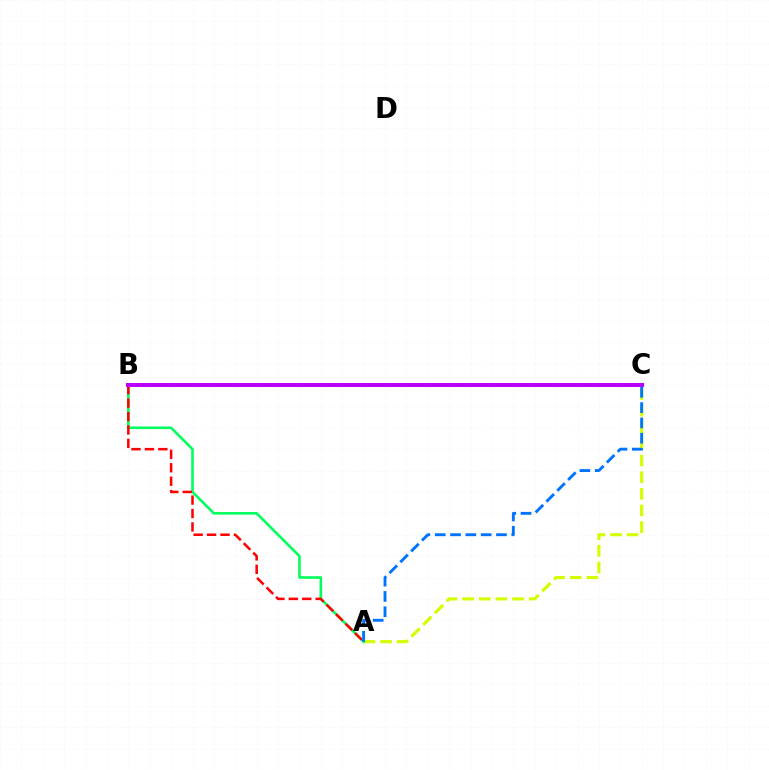{('A', 'C'): [{'color': '#d1ff00', 'line_style': 'dashed', 'thickness': 2.26}, {'color': '#0074ff', 'line_style': 'dashed', 'thickness': 2.08}], ('A', 'B'): [{'color': '#00ff5c', 'line_style': 'solid', 'thickness': 1.86}, {'color': '#ff0000', 'line_style': 'dashed', 'thickness': 1.82}], ('B', 'C'): [{'color': '#b900ff', 'line_style': 'solid', 'thickness': 2.9}]}